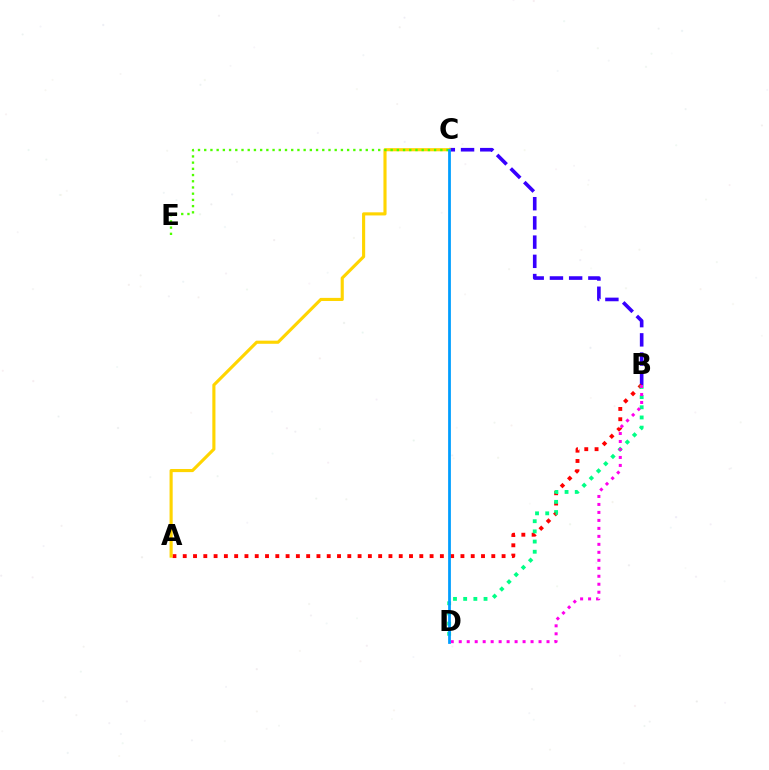{('B', 'C'): [{'color': '#3700ff', 'line_style': 'dashed', 'thickness': 2.61}], ('A', 'B'): [{'color': '#ff0000', 'line_style': 'dotted', 'thickness': 2.79}], ('B', 'D'): [{'color': '#00ff86', 'line_style': 'dotted', 'thickness': 2.77}, {'color': '#ff00ed', 'line_style': 'dotted', 'thickness': 2.17}], ('A', 'C'): [{'color': '#ffd500', 'line_style': 'solid', 'thickness': 2.25}], ('C', 'E'): [{'color': '#4fff00', 'line_style': 'dotted', 'thickness': 1.69}], ('C', 'D'): [{'color': '#009eff', 'line_style': 'solid', 'thickness': 1.99}]}